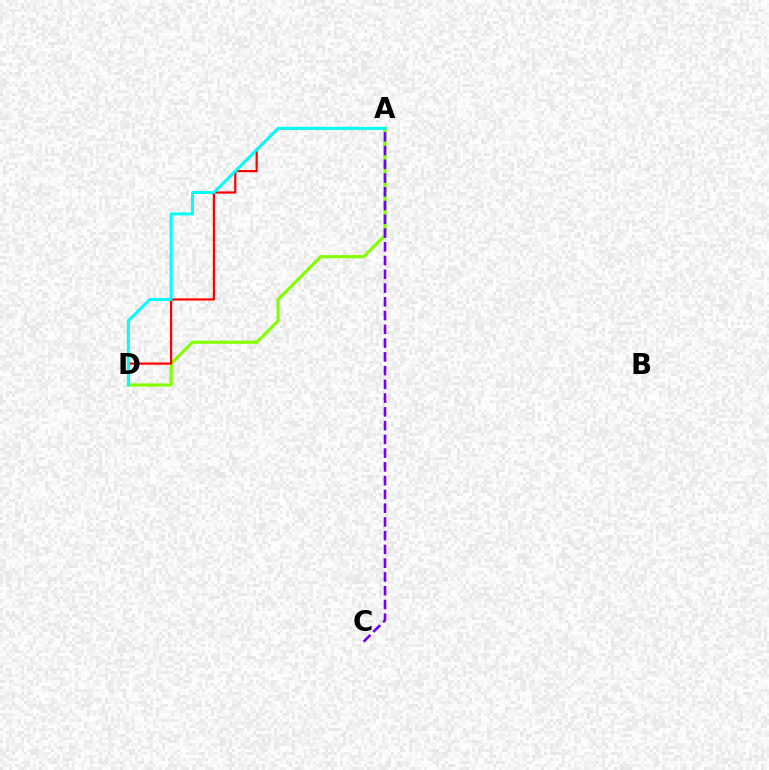{('A', 'D'): [{'color': '#84ff00', 'line_style': 'solid', 'thickness': 2.26}, {'color': '#ff0000', 'line_style': 'solid', 'thickness': 1.58}, {'color': '#00fff6', 'line_style': 'solid', 'thickness': 2.14}], ('A', 'C'): [{'color': '#7200ff', 'line_style': 'dashed', 'thickness': 1.87}]}